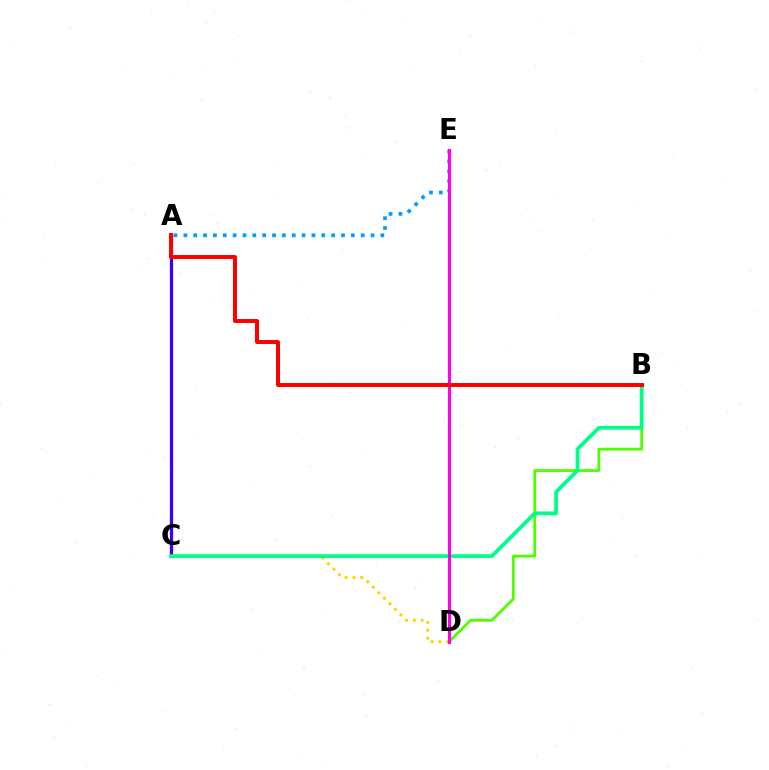{('A', 'C'): [{'color': '#3700ff', 'line_style': 'solid', 'thickness': 2.36}], ('C', 'D'): [{'color': '#ffd500', 'line_style': 'dotted', 'thickness': 2.12}], ('A', 'E'): [{'color': '#009eff', 'line_style': 'dotted', 'thickness': 2.68}], ('B', 'D'): [{'color': '#4fff00', 'line_style': 'solid', 'thickness': 2.02}], ('B', 'C'): [{'color': '#00ff86', 'line_style': 'solid', 'thickness': 2.7}], ('D', 'E'): [{'color': '#ff00ed', 'line_style': 'solid', 'thickness': 2.24}], ('A', 'B'): [{'color': '#ff0000', 'line_style': 'solid', 'thickness': 2.86}]}